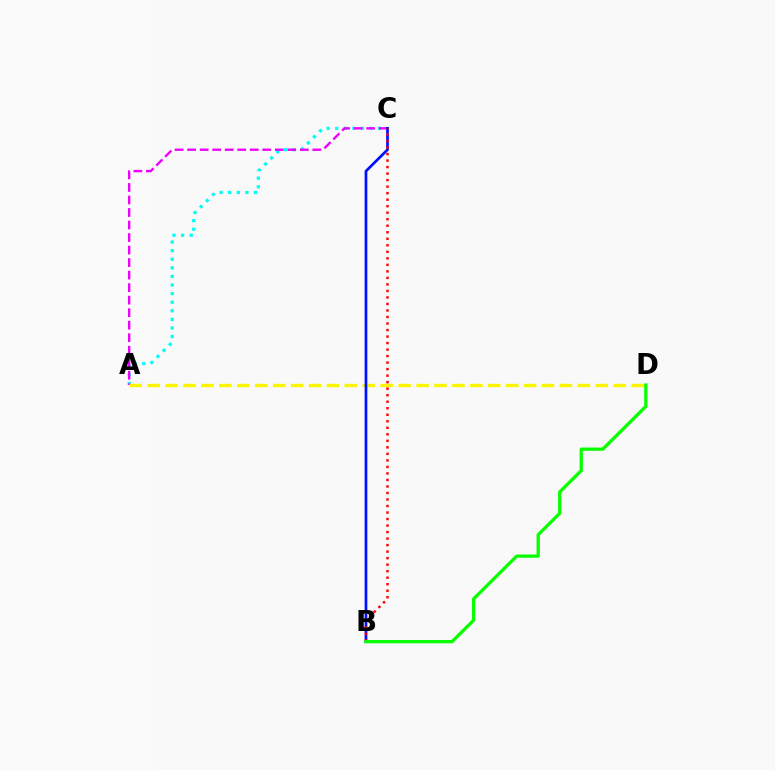{('A', 'C'): [{'color': '#00fff6', 'line_style': 'dotted', 'thickness': 2.33}, {'color': '#ee00ff', 'line_style': 'dashed', 'thickness': 1.7}], ('A', 'D'): [{'color': '#fcf500', 'line_style': 'dashed', 'thickness': 2.44}], ('B', 'C'): [{'color': '#0010ff', 'line_style': 'solid', 'thickness': 1.95}, {'color': '#ff0000', 'line_style': 'dotted', 'thickness': 1.77}], ('B', 'D'): [{'color': '#08ff00', 'line_style': 'solid', 'thickness': 2.35}]}